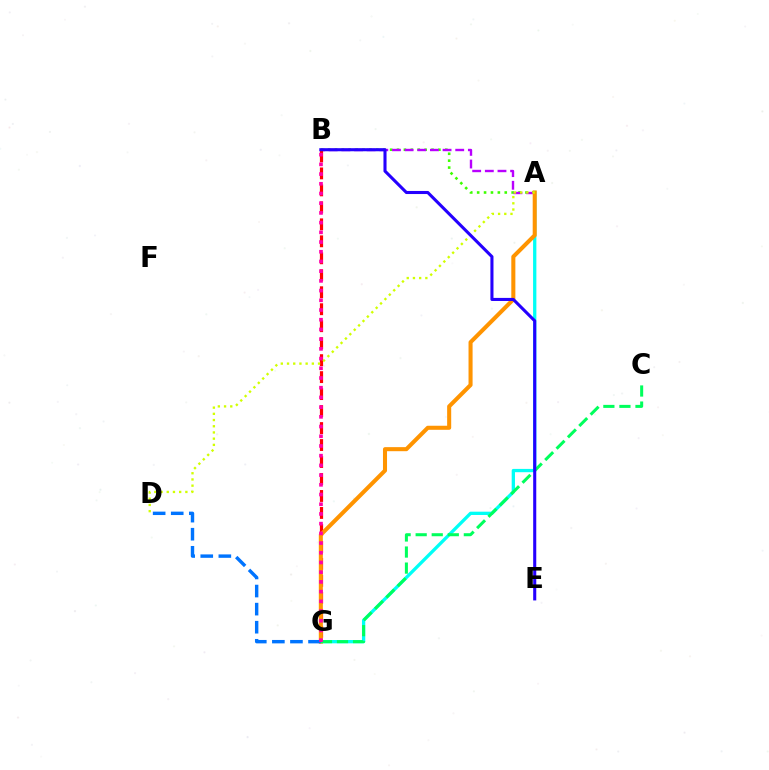{('A', 'G'): [{'color': '#00fff6', 'line_style': 'solid', 'thickness': 2.37}, {'color': '#ff9400', 'line_style': 'solid', 'thickness': 2.92}], ('A', 'B'): [{'color': '#3dff00', 'line_style': 'dotted', 'thickness': 1.87}, {'color': '#b900ff', 'line_style': 'dashed', 'thickness': 1.72}], ('B', 'G'): [{'color': '#ff0000', 'line_style': 'dashed', 'thickness': 2.31}, {'color': '#ff00ac', 'line_style': 'dotted', 'thickness': 2.64}], ('C', 'G'): [{'color': '#00ff5c', 'line_style': 'dashed', 'thickness': 2.18}], ('A', 'D'): [{'color': '#d1ff00', 'line_style': 'dotted', 'thickness': 1.69}], ('D', 'G'): [{'color': '#0074ff', 'line_style': 'dashed', 'thickness': 2.46}], ('B', 'E'): [{'color': '#2500ff', 'line_style': 'solid', 'thickness': 2.21}]}